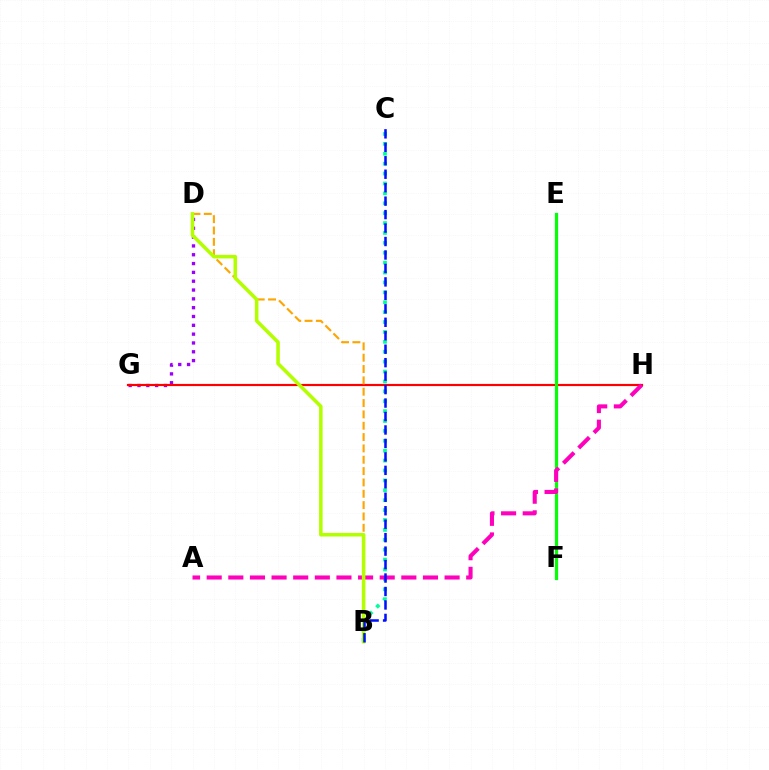{('B', 'C'): [{'color': '#00ff9d', 'line_style': 'dotted', 'thickness': 2.69}, {'color': '#0010ff', 'line_style': 'dashed', 'thickness': 1.83}], ('D', 'G'): [{'color': '#9b00ff', 'line_style': 'dotted', 'thickness': 2.4}], ('E', 'F'): [{'color': '#00b5ff', 'line_style': 'solid', 'thickness': 2.3}, {'color': '#08ff00', 'line_style': 'solid', 'thickness': 2.17}], ('G', 'H'): [{'color': '#ff0000', 'line_style': 'solid', 'thickness': 1.56}], ('B', 'D'): [{'color': '#ffa500', 'line_style': 'dashed', 'thickness': 1.54}, {'color': '#b3ff00', 'line_style': 'solid', 'thickness': 2.56}], ('A', 'H'): [{'color': '#ff00bd', 'line_style': 'dashed', 'thickness': 2.94}]}